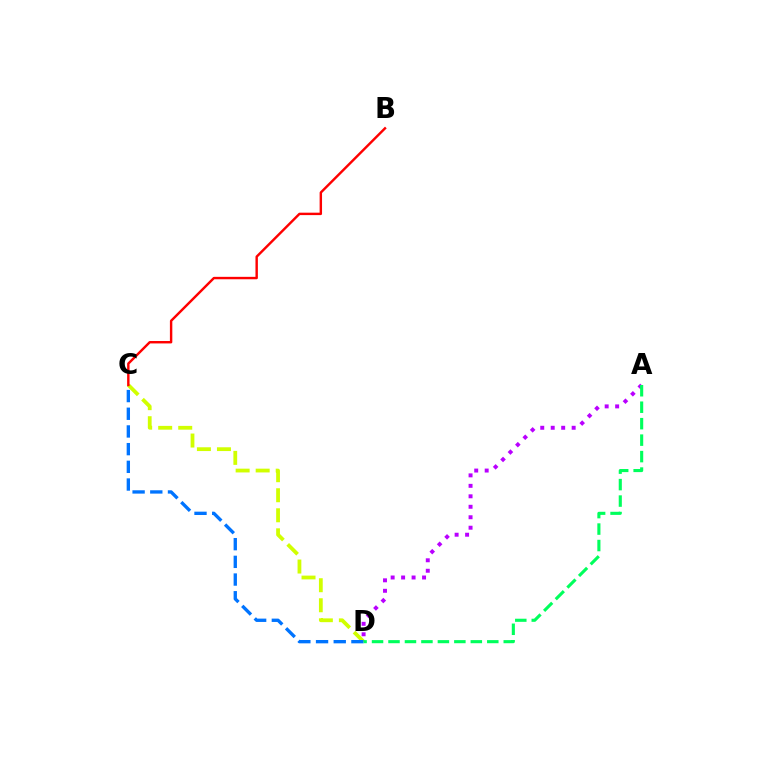{('C', 'D'): [{'color': '#d1ff00', 'line_style': 'dashed', 'thickness': 2.72}, {'color': '#0074ff', 'line_style': 'dashed', 'thickness': 2.4}], ('B', 'C'): [{'color': '#ff0000', 'line_style': 'solid', 'thickness': 1.74}], ('A', 'D'): [{'color': '#b900ff', 'line_style': 'dotted', 'thickness': 2.84}, {'color': '#00ff5c', 'line_style': 'dashed', 'thickness': 2.24}]}